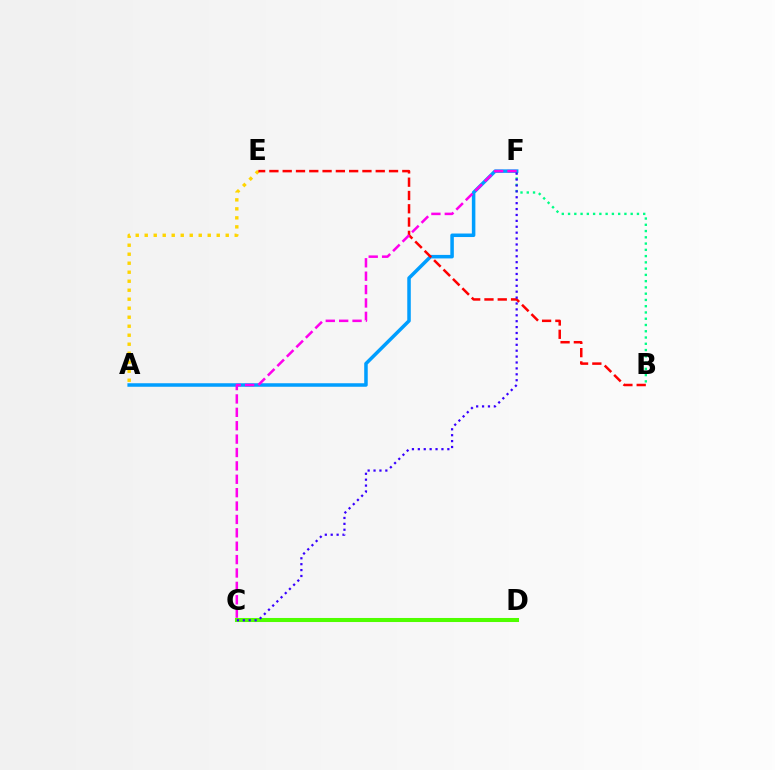{('A', 'E'): [{'color': '#ffd500', 'line_style': 'dotted', 'thickness': 2.45}], ('C', 'D'): [{'color': '#4fff00', 'line_style': 'solid', 'thickness': 2.91}], ('B', 'F'): [{'color': '#00ff86', 'line_style': 'dotted', 'thickness': 1.7}], ('A', 'F'): [{'color': '#009eff', 'line_style': 'solid', 'thickness': 2.53}], ('B', 'E'): [{'color': '#ff0000', 'line_style': 'dashed', 'thickness': 1.81}], ('C', 'F'): [{'color': '#ff00ed', 'line_style': 'dashed', 'thickness': 1.82}, {'color': '#3700ff', 'line_style': 'dotted', 'thickness': 1.6}]}